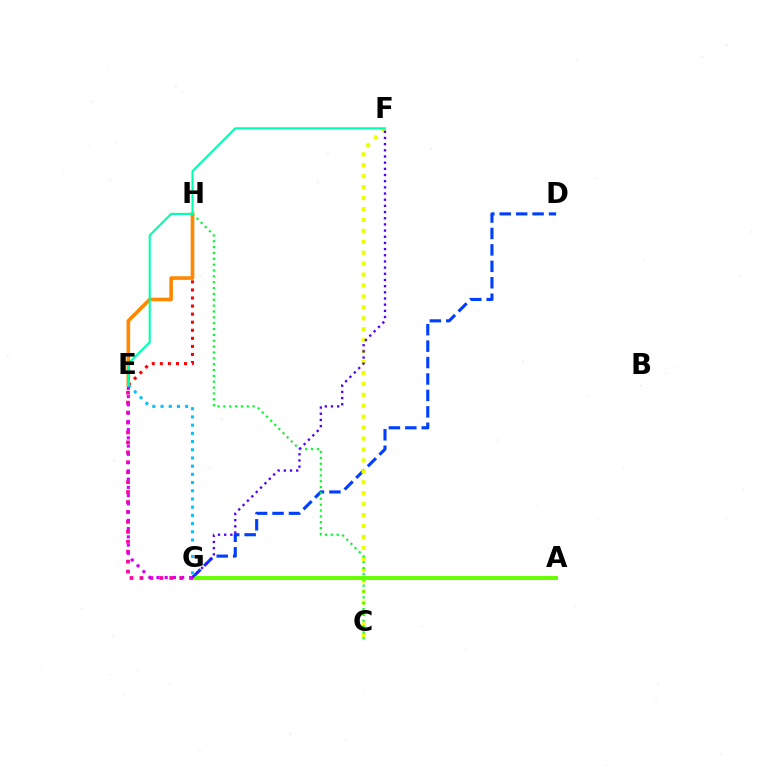{('D', 'G'): [{'color': '#003fff', 'line_style': 'dashed', 'thickness': 2.23}], ('E', 'H'): [{'color': '#ff0000', 'line_style': 'dotted', 'thickness': 2.19}, {'color': '#ff8800', 'line_style': 'solid', 'thickness': 2.6}], ('C', 'F'): [{'color': '#eeff00', 'line_style': 'dotted', 'thickness': 2.97}], ('C', 'H'): [{'color': '#00ff27', 'line_style': 'dotted', 'thickness': 1.59}], ('E', 'G'): [{'color': '#00c7ff', 'line_style': 'dotted', 'thickness': 2.23}, {'color': '#ff00a0', 'line_style': 'dotted', 'thickness': 2.7}, {'color': '#d600ff', 'line_style': 'dotted', 'thickness': 2.24}], ('A', 'G'): [{'color': '#66ff00', 'line_style': 'solid', 'thickness': 2.84}], ('F', 'G'): [{'color': '#4f00ff', 'line_style': 'dotted', 'thickness': 1.68}], ('E', 'F'): [{'color': '#00ffaf', 'line_style': 'solid', 'thickness': 1.52}]}